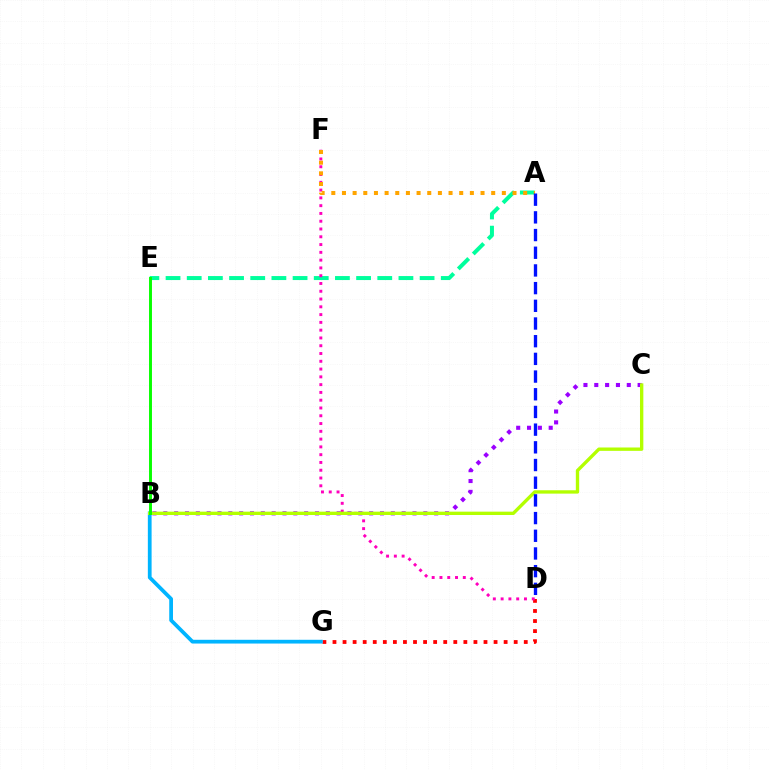{('D', 'G'): [{'color': '#ff0000', 'line_style': 'dotted', 'thickness': 2.74}], ('B', 'G'): [{'color': '#00b5ff', 'line_style': 'solid', 'thickness': 2.7}], ('A', 'E'): [{'color': '#00ff9d', 'line_style': 'dashed', 'thickness': 2.88}], ('D', 'F'): [{'color': '#ff00bd', 'line_style': 'dotted', 'thickness': 2.11}], ('A', 'F'): [{'color': '#ffa500', 'line_style': 'dotted', 'thickness': 2.9}], ('B', 'C'): [{'color': '#9b00ff', 'line_style': 'dotted', 'thickness': 2.94}, {'color': '#b3ff00', 'line_style': 'solid', 'thickness': 2.41}], ('B', 'E'): [{'color': '#08ff00', 'line_style': 'solid', 'thickness': 2.11}], ('A', 'D'): [{'color': '#0010ff', 'line_style': 'dashed', 'thickness': 2.4}]}